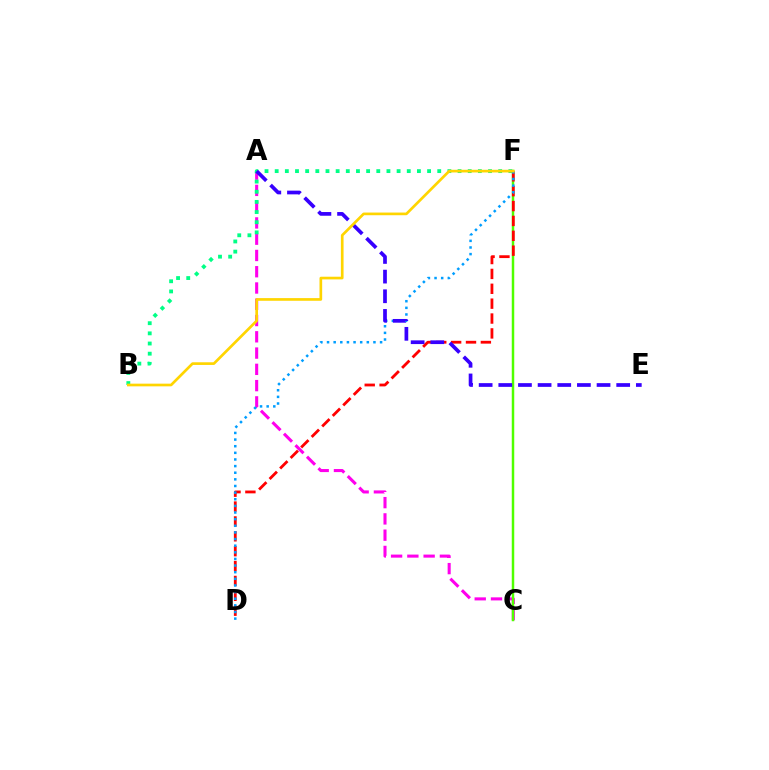{('A', 'C'): [{'color': '#ff00ed', 'line_style': 'dashed', 'thickness': 2.21}], ('C', 'F'): [{'color': '#4fff00', 'line_style': 'solid', 'thickness': 1.78}], ('B', 'F'): [{'color': '#00ff86', 'line_style': 'dotted', 'thickness': 2.76}, {'color': '#ffd500', 'line_style': 'solid', 'thickness': 1.93}], ('D', 'F'): [{'color': '#ff0000', 'line_style': 'dashed', 'thickness': 2.02}, {'color': '#009eff', 'line_style': 'dotted', 'thickness': 1.8}], ('A', 'E'): [{'color': '#3700ff', 'line_style': 'dashed', 'thickness': 2.67}]}